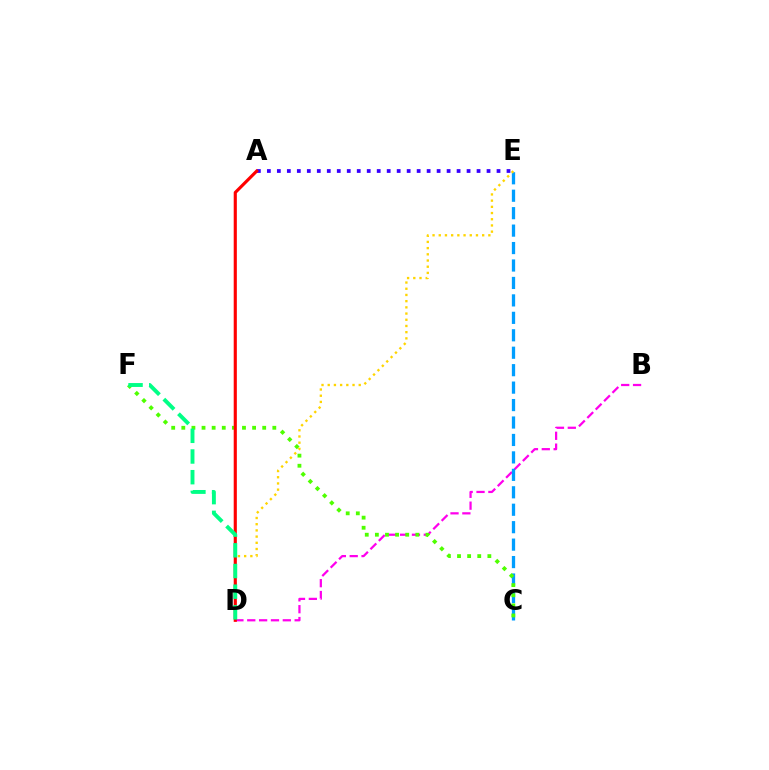{('B', 'D'): [{'color': '#ff00ed', 'line_style': 'dashed', 'thickness': 1.61}], ('C', 'E'): [{'color': '#009eff', 'line_style': 'dashed', 'thickness': 2.37}], ('C', 'F'): [{'color': '#4fff00', 'line_style': 'dotted', 'thickness': 2.75}], ('D', 'E'): [{'color': '#ffd500', 'line_style': 'dotted', 'thickness': 1.69}], ('A', 'E'): [{'color': '#3700ff', 'line_style': 'dotted', 'thickness': 2.71}], ('A', 'D'): [{'color': '#ff0000', 'line_style': 'solid', 'thickness': 2.26}], ('D', 'F'): [{'color': '#00ff86', 'line_style': 'dashed', 'thickness': 2.81}]}